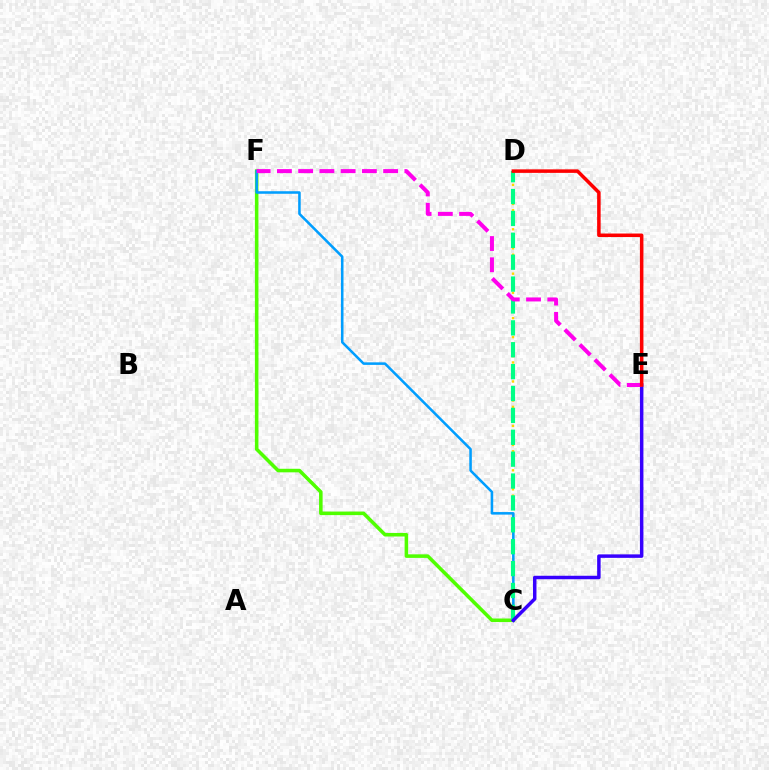{('C', 'F'): [{'color': '#4fff00', 'line_style': 'solid', 'thickness': 2.56}, {'color': '#009eff', 'line_style': 'solid', 'thickness': 1.83}], ('C', 'D'): [{'color': '#ffd500', 'line_style': 'dotted', 'thickness': 1.72}, {'color': '#00ff86', 'line_style': 'dashed', 'thickness': 2.97}], ('C', 'E'): [{'color': '#3700ff', 'line_style': 'solid', 'thickness': 2.5}], ('E', 'F'): [{'color': '#ff00ed', 'line_style': 'dashed', 'thickness': 2.89}], ('D', 'E'): [{'color': '#ff0000', 'line_style': 'solid', 'thickness': 2.53}]}